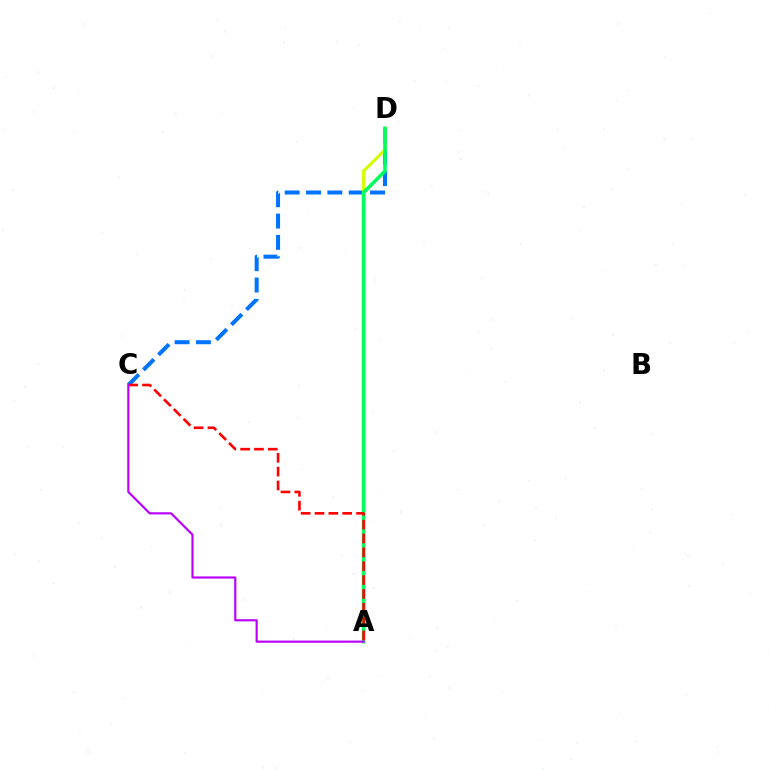{('C', 'D'): [{'color': '#0074ff', 'line_style': 'dashed', 'thickness': 2.9}], ('A', 'D'): [{'color': '#d1ff00', 'line_style': 'solid', 'thickness': 2.24}, {'color': '#00ff5c', 'line_style': 'solid', 'thickness': 2.56}], ('A', 'C'): [{'color': '#ff0000', 'line_style': 'dashed', 'thickness': 1.88}, {'color': '#b900ff', 'line_style': 'solid', 'thickness': 1.56}]}